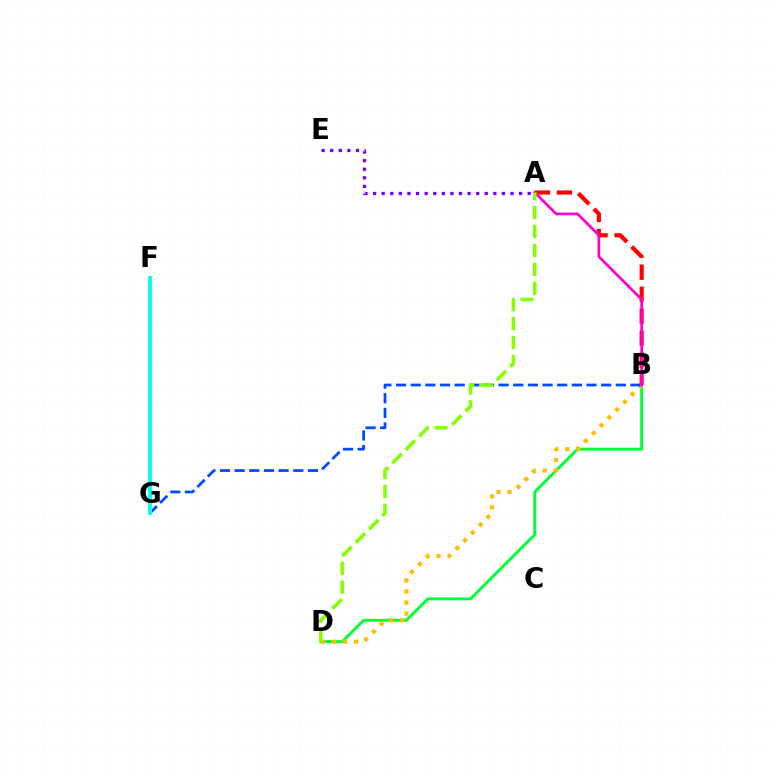{('A', 'B'): [{'color': '#ff0000', 'line_style': 'dashed', 'thickness': 2.99}, {'color': '#ff00cf', 'line_style': 'solid', 'thickness': 1.94}], ('B', 'D'): [{'color': '#00ff39', 'line_style': 'solid', 'thickness': 2.1}, {'color': '#ffbd00', 'line_style': 'dotted', 'thickness': 2.99}], ('B', 'G'): [{'color': '#004bff', 'line_style': 'dashed', 'thickness': 1.99}], ('A', 'E'): [{'color': '#7200ff', 'line_style': 'dotted', 'thickness': 2.33}], ('A', 'D'): [{'color': '#84ff00', 'line_style': 'dashed', 'thickness': 2.57}], ('F', 'G'): [{'color': '#00fff6', 'line_style': 'solid', 'thickness': 2.8}]}